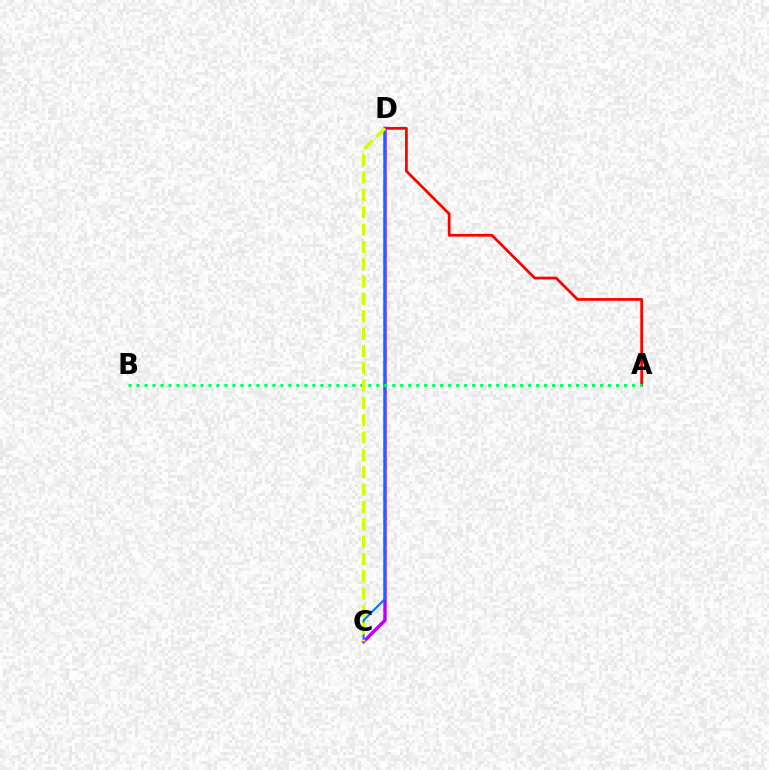{('A', 'D'): [{'color': '#ff0000', 'line_style': 'solid', 'thickness': 1.99}], ('C', 'D'): [{'color': '#b900ff', 'line_style': 'solid', 'thickness': 2.44}, {'color': '#0074ff', 'line_style': 'solid', 'thickness': 1.52}, {'color': '#d1ff00', 'line_style': 'dashed', 'thickness': 2.36}], ('A', 'B'): [{'color': '#00ff5c', 'line_style': 'dotted', 'thickness': 2.17}]}